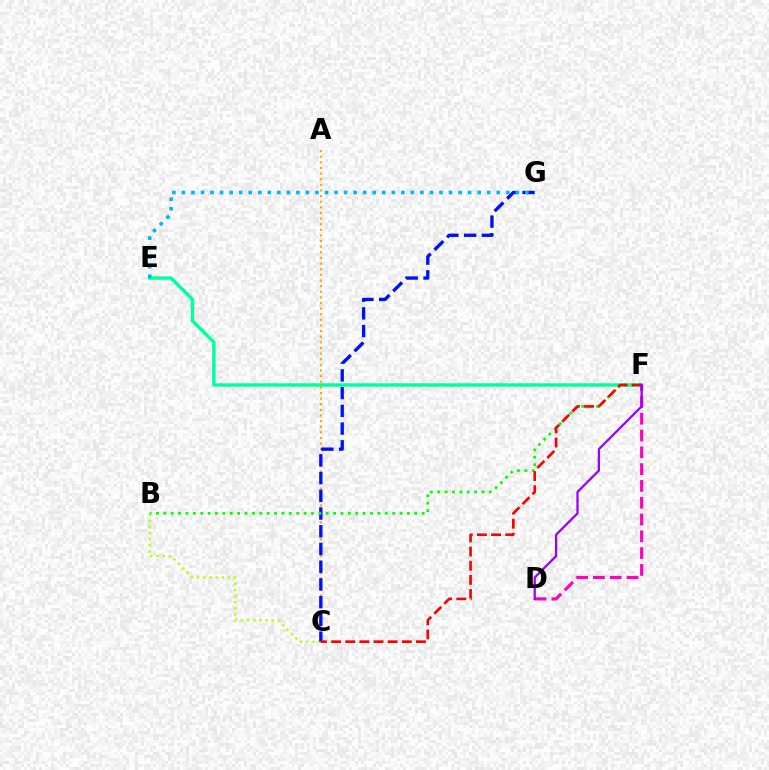{('A', 'C'): [{'color': '#ffa500', 'line_style': 'dotted', 'thickness': 1.53}], ('B', 'C'): [{'color': '#b3ff00', 'line_style': 'dotted', 'thickness': 1.68}], ('C', 'G'): [{'color': '#0010ff', 'line_style': 'dashed', 'thickness': 2.41}], ('E', 'F'): [{'color': '#00ff9d', 'line_style': 'solid', 'thickness': 2.46}], ('E', 'G'): [{'color': '#00b5ff', 'line_style': 'dotted', 'thickness': 2.59}], ('B', 'F'): [{'color': '#08ff00', 'line_style': 'dotted', 'thickness': 2.01}], ('C', 'F'): [{'color': '#ff0000', 'line_style': 'dashed', 'thickness': 1.92}], ('D', 'F'): [{'color': '#ff00bd', 'line_style': 'dashed', 'thickness': 2.28}, {'color': '#9b00ff', 'line_style': 'solid', 'thickness': 1.63}]}